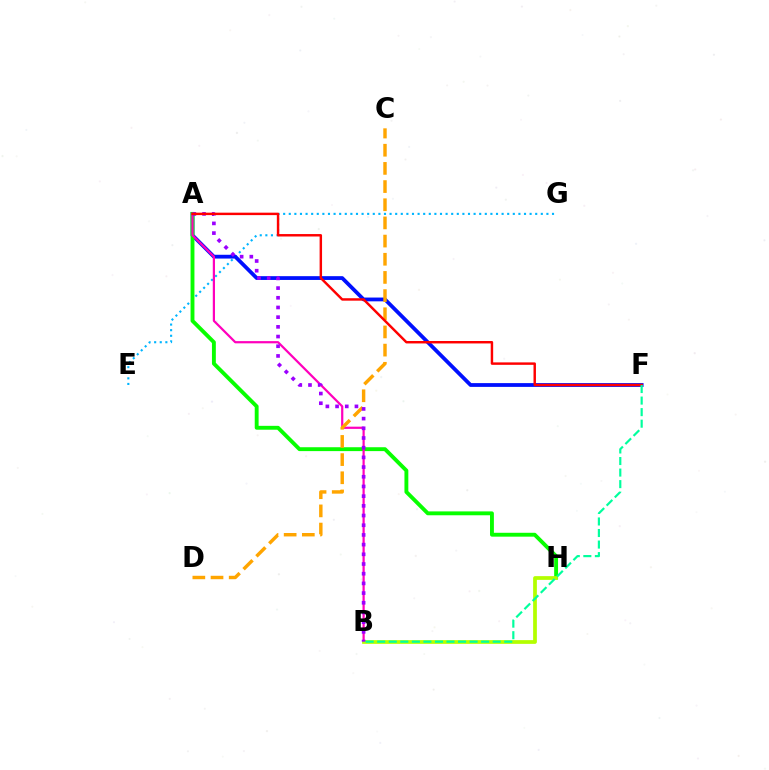{('E', 'G'): [{'color': '#00b5ff', 'line_style': 'dotted', 'thickness': 1.52}], ('A', 'F'): [{'color': '#0010ff', 'line_style': 'solid', 'thickness': 2.72}, {'color': '#ff0000', 'line_style': 'solid', 'thickness': 1.76}], ('A', 'H'): [{'color': '#08ff00', 'line_style': 'solid', 'thickness': 2.79}], ('A', 'B'): [{'color': '#ff00bd', 'line_style': 'solid', 'thickness': 1.6}, {'color': '#9b00ff', 'line_style': 'dotted', 'thickness': 2.63}], ('C', 'D'): [{'color': '#ffa500', 'line_style': 'dashed', 'thickness': 2.47}], ('B', 'H'): [{'color': '#b3ff00', 'line_style': 'solid', 'thickness': 2.69}], ('B', 'F'): [{'color': '#00ff9d', 'line_style': 'dashed', 'thickness': 1.57}]}